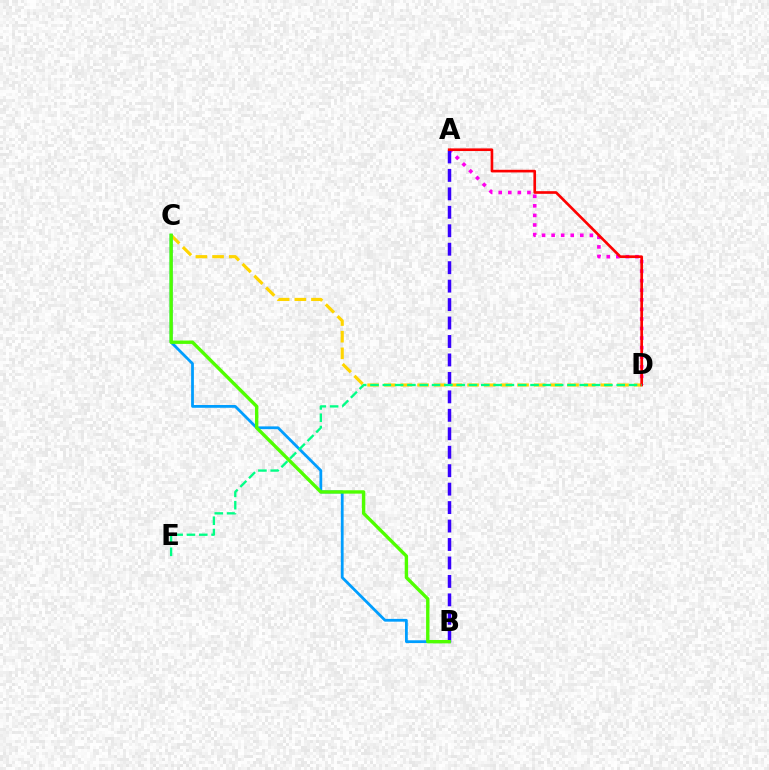{('A', 'D'): [{'color': '#ff00ed', 'line_style': 'dotted', 'thickness': 2.6}, {'color': '#ff0000', 'line_style': 'solid', 'thickness': 1.9}], ('C', 'D'): [{'color': '#ffd500', 'line_style': 'dashed', 'thickness': 2.26}], ('A', 'B'): [{'color': '#3700ff', 'line_style': 'dashed', 'thickness': 2.51}], ('B', 'C'): [{'color': '#009eff', 'line_style': 'solid', 'thickness': 2.0}, {'color': '#4fff00', 'line_style': 'solid', 'thickness': 2.43}], ('D', 'E'): [{'color': '#00ff86', 'line_style': 'dashed', 'thickness': 1.67}]}